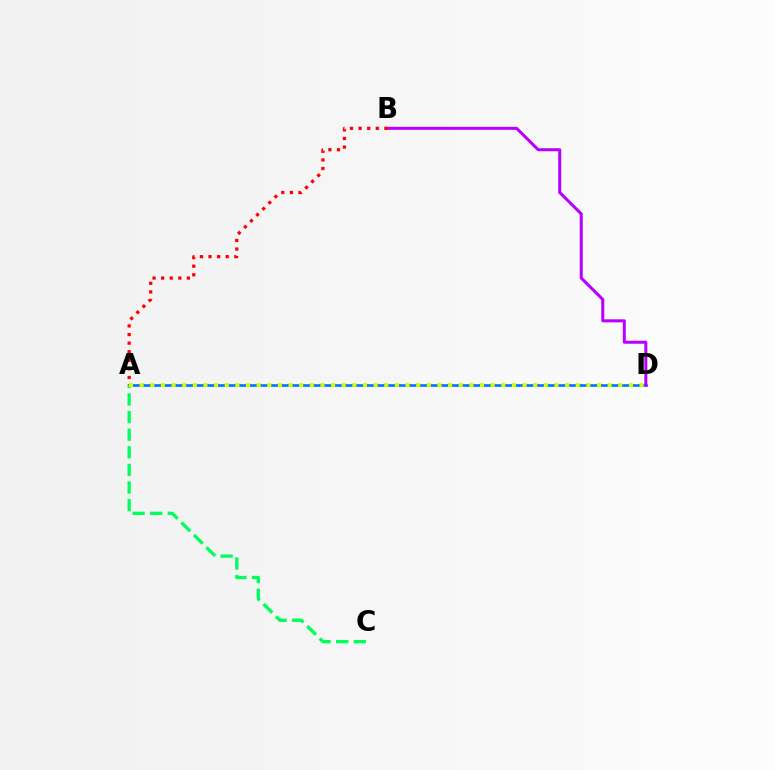{('A', 'D'): [{'color': '#0074ff', 'line_style': 'solid', 'thickness': 1.89}, {'color': '#d1ff00', 'line_style': 'dotted', 'thickness': 2.89}], ('B', 'D'): [{'color': '#b900ff', 'line_style': 'solid', 'thickness': 2.18}], ('A', 'B'): [{'color': '#ff0000', 'line_style': 'dotted', 'thickness': 2.34}], ('A', 'C'): [{'color': '#00ff5c', 'line_style': 'dashed', 'thickness': 2.39}]}